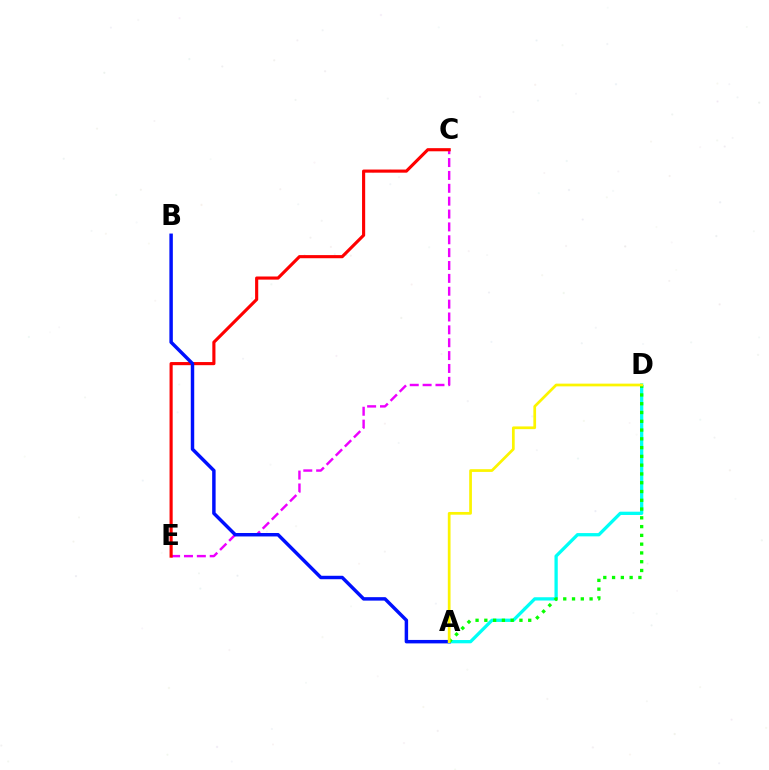{('A', 'D'): [{'color': '#00fff6', 'line_style': 'solid', 'thickness': 2.37}, {'color': '#08ff00', 'line_style': 'dotted', 'thickness': 2.38}, {'color': '#fcf500', 'line_style': 'solid', 'thickness': 1.96}], ('C', 'E'): [{'color': '#ee00ff', 'line_style': 'dashed', 'thickness': 1.75}, {'color': '#ff0000', 'line_style': 'solid', 'thickness': 2.25}], ('A', 'B'): [{'color': '#0010ff', 'line_style': 'solid', 'thickness': 2.49}]}